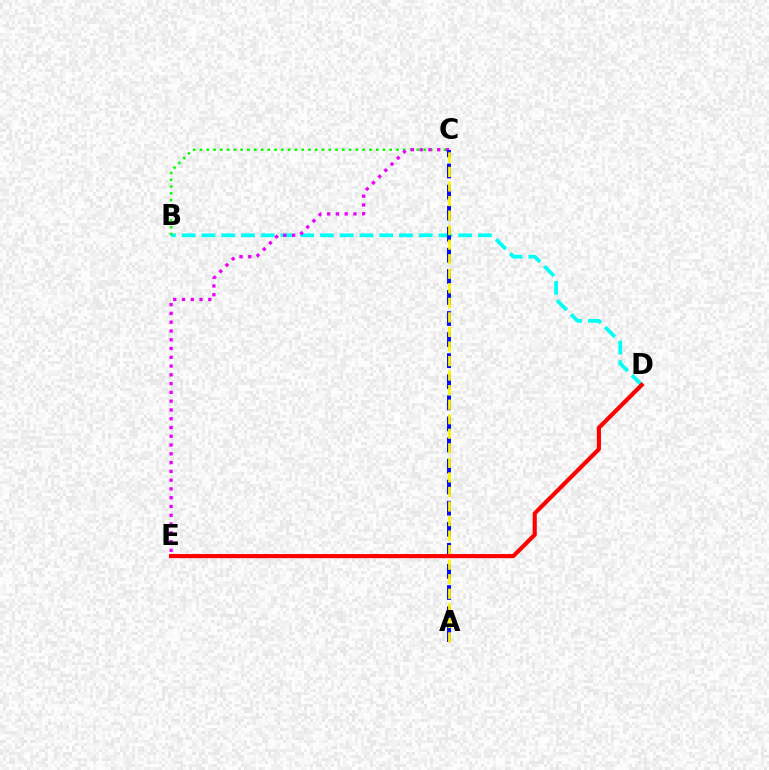{('B', 'D'): [{'color': '#00fff6', 'line_style': 'dashed', 'thickness': 2.68}], ('B', 'C'): [{'color': '#08ff00', 'line_style': 'dotted', 'thickness': 1.84}], ('C', 'E'): [{'color': '#ee00ff', 'line_style': 'dotted', 'thickness': 2.38}], ('A', 'C'): [{'color': '#0010ff', 'line_style': 'dashed', 'thickness': 2.86}, {'color': '#fcf500', 'line_style': 'dashed', 'thickness': 1.98}], ('D', 'E'): [{'color': '#ff0000', 'line_style': 'solid', 'thickness': 2.98}]}